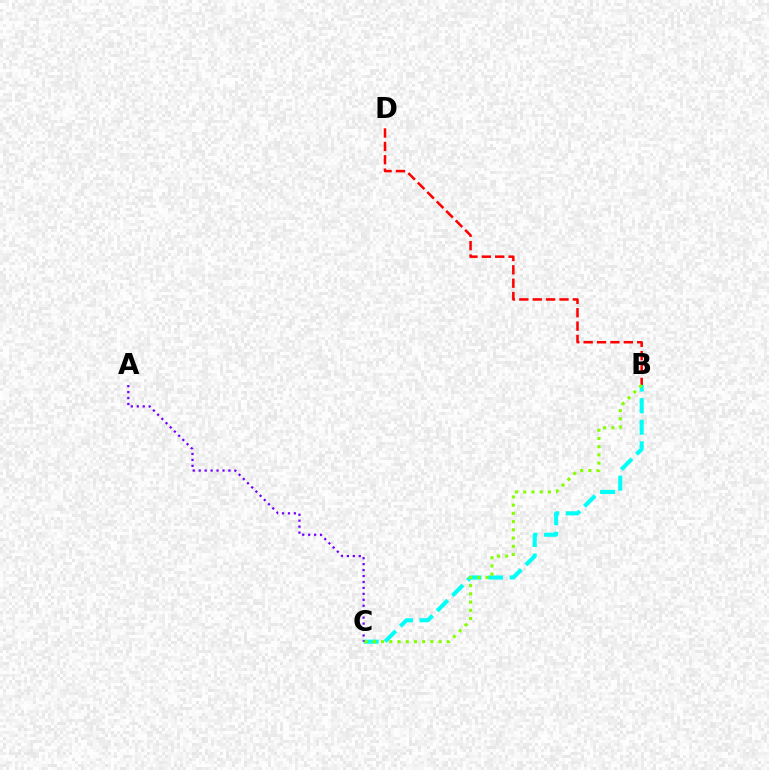{('B', 'C'): [{'color': '#00fff6', 'line_style': 'dashed', 'thickness': 2.93}, {'color': '#84ff00', 'line_style': 'dotted', 'thickness': 2.23}], ('B', 'D'): [{'color': '#ff0000', 'line_style': 'dashed', 'thickness': 1.82}], ('A', 'C'): [{'color': '#7200ff', 'line_style': 'dotted', 'thickness': 1.61}]}